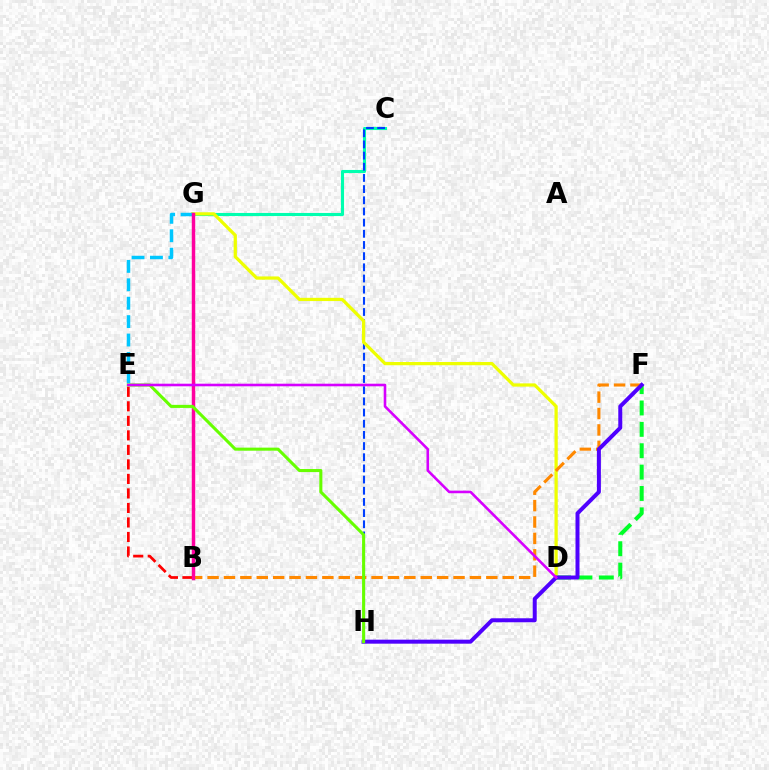{('B', 'E'): [{'color': '#ff0000', 'line_style': 'dashed', 'thickness': 1.97}], ('C', 'G'): [{'color': '#00ffaf', 'line_style': 'solid', 'thickness': 2.23}], ('C', 'H'): [{'color': '#003fff', 'line_style': 'dashed', 'thickness': 1.52}], ('D', 'F'): [{'color': '#00ff27', 'line_style': 'dashed', 'thickness': 2.9}], ('D', 'G'): [{'color': '#eeff00', 'line_style': 'solid', 'thickness': 2.33}], ('B', 'F'): [{'color': '#ff8800', 'line_style': 'dashed', 'thickness': 2.23}], ('E', 'G'): [{'color': '#00c7ff', 'line_style': 'dashed', 'thickness': 2.5}], ('F', 'H'): [{'color': '#4f00ff', 'line_style': 'solid', 'thickness': 2.88}], ('B', 'G'): [{'color': '#ff00a0', 'line_style': 'solid', 'thickness': 2.49}], ('E', 'H'): [{'color': '#66ff00', 'line_style': 'solid', 'thickness': 2.21}], ('D', 'E'): [{'color': '#d600ff', 'line_style': 'solid', 'thickness': 1.87}]}